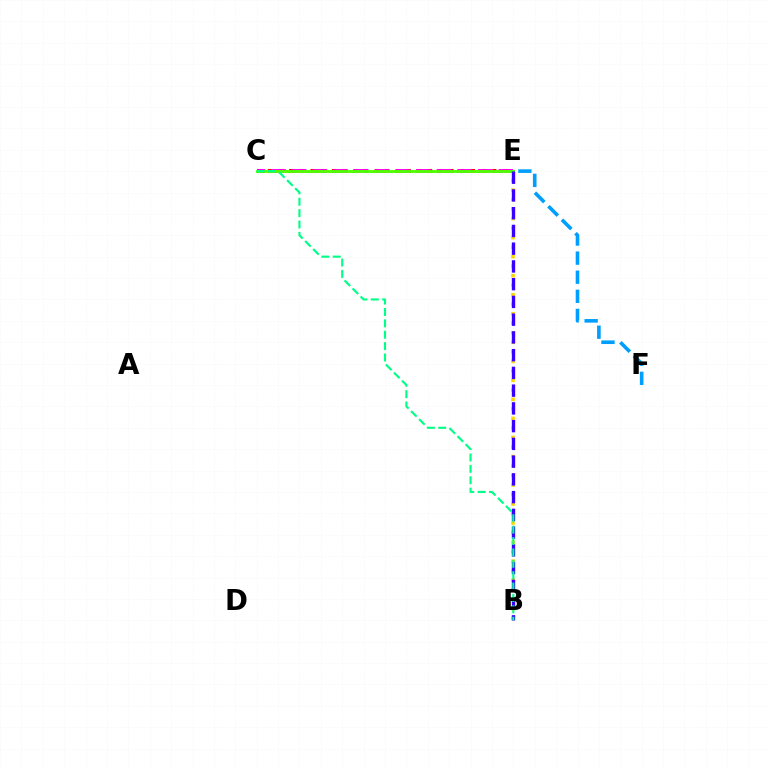{('C', 'E'): [{'color': '#ff0000', 'line_style': 'dotted', 'thickness': 2.91}, {'color': '#ff00ed', 'line_style': 'dashed', 'thickness': 2.8}, {'color': '#4fff00', 'line_style': 'solid', 'thickness': 2.08}], ('E', 'F'): [{'color': '#009eff', 'line_style': 'dashed', 'thickness': 2.59}], ('B', 'E'): [{'color': '#ffd500', 'line_style': 'dotted', 'thickness': 2.58}, {'color': '#3700ff', 'line_style': 'dashed', 'thickness': 2.41}], ('B', 'C'): [{'color': '#00ff86', 'line_style': 'dashed', 'thickness': 1.55}]}